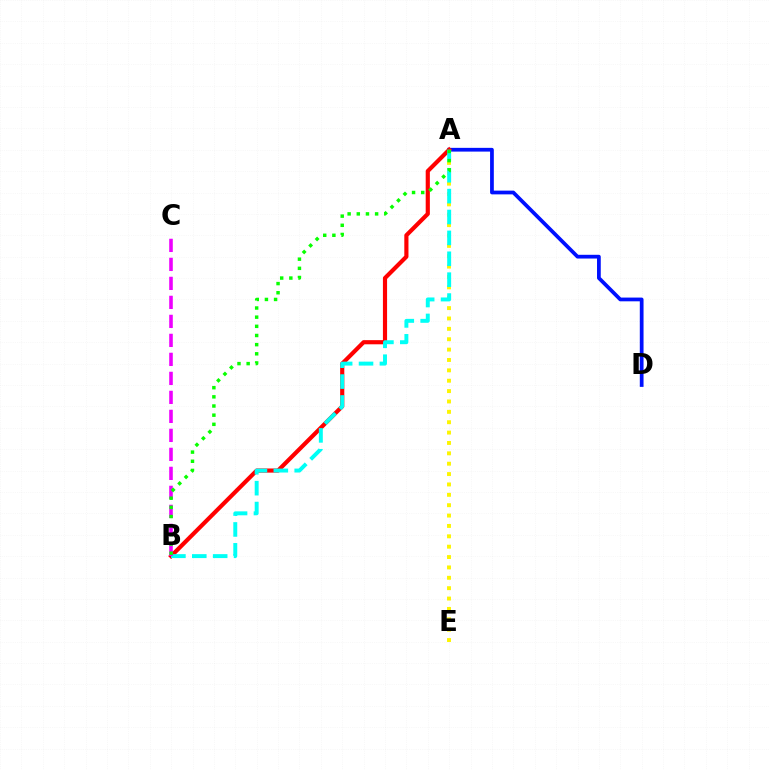{('A', 'E'): [{'color': '#fcf500', 'line_style': 'dotted', 'thickness': 2.82}], ('A', 'D'): [{'color': '#0010ff', 'line_style': 'solid', 'thickness': 2.69}], ('A', 'B'): [{'color': '#ff0000', 'line_style': 'solid', 'thickness': 2.99}, {'color': '#00fff6', 'line_style': 'dashed', 'thickness': 2.84}, {'color': '#08ff00', 'line_style': 'dotted', 'thickness': 2.49}], ('B', 'C'): [{'color': '#ee00ff', 'line_style': 'dashed', 'thickness': 2.58}]}